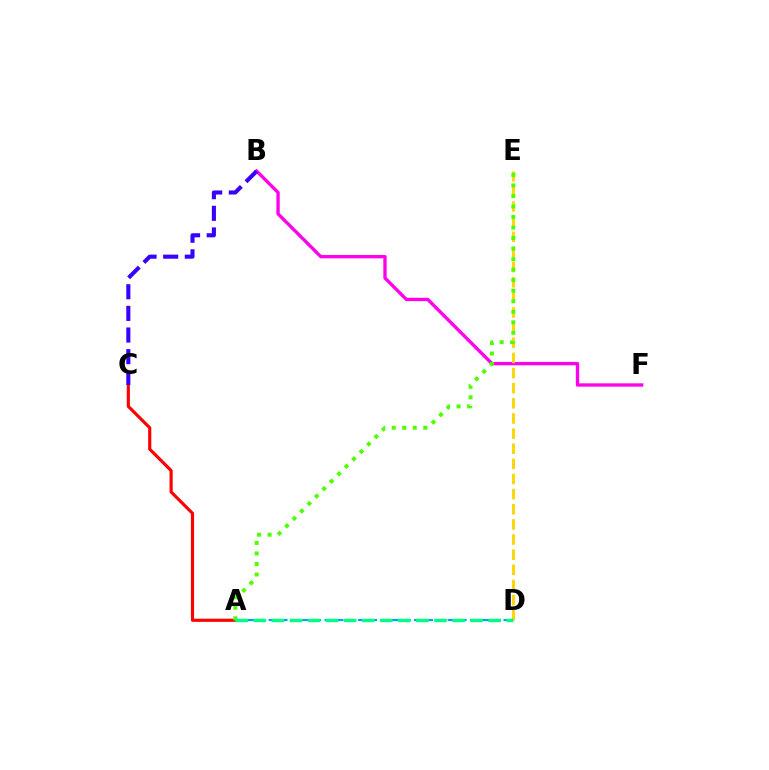{('B', 'F'): [{'color': '#ff00ed', 'line_style': 'solid', 'thickness': 2.41}], ('A', 'C'): [{'color': '#ff0000', 'line_style': 'solid', 'thickness': 2.27}], ('A', 'D'): [{'color': '#009eff', 'line_style': 'dashed', 'thickness': 1.52}, {'color': '#00ff86', 'line_style': 'dashed', 'thickness': 2.45}], ('D', 'E'): [{'color': '#ffd500', 'line_style': 'dashed', 'thickness': 2.06}], ('A', 'E'): [{'color': '#4fff00', 'line_style': 'dotted', 'thickness': 2.86}], ('B', 'C'): [{'color': '#3700ff', 'line_style': 'dashed', 'thickness': 2.94}]}